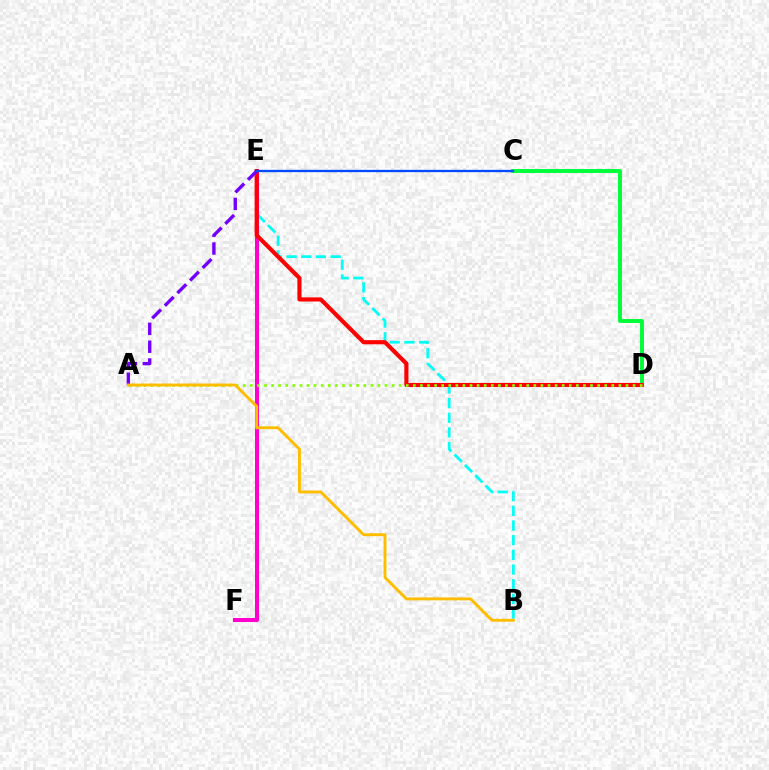{('B', 'E'): [{'color': '#00fff6', 'line_style': 'dashed', 'thickness': 1.99}], ('C', 'D'): [{'color': '#00ff39', 'line_style': 'solid', 'thickness': 2.84}], ('E', 'F'): [{'color': '#ff00cf', 'line_style': 'solid', 'thickness': 2.91}], ('D', 'E'): [{'color': '#ff0000', 'line_style': 'solid', 'thickness': 2.97}], ('A', 'E'): [{'color': '#7200ff', 'line_style': 'dashed', 'thickness': 2.42}], ('A', 'D'): [{'color': '#84ff00', 'line_style': 'dotted', 'thickness': 1.93}], ('A', 'B'): [{'color': '#ffbd00', 'line_style': 'solid', 'thickness': 2.1}], ('C', 'E'): [{'color': '#004bff', 'line_style': 'solid', 'thickness': 1.67}]}